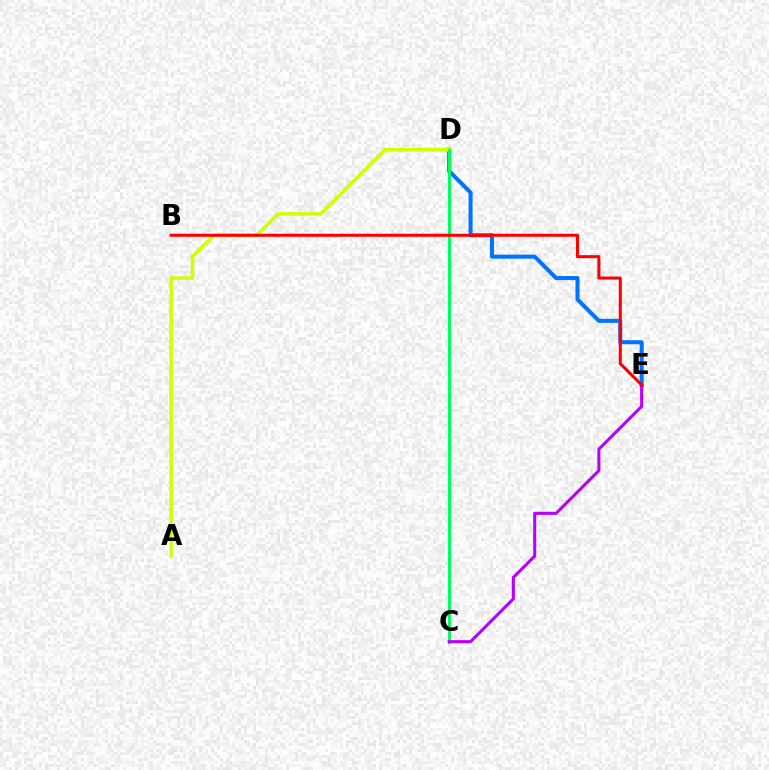{('D', 'E'): [{'color': '#0074ff', 'line_style': 'solid', 'thickness': 2.91}], ('A', 'D'): [{'color': '#d1ff00', 'line_style': 'solid', 'thickness': 2.53}], ('C', 'D'): [{'color': '#00ff5c', 'line_style': 'solid', 'thickness': 2.15}], ('C', 'E'): [{'color': '#b900ff', 'line_style': 'solid', 'thickness': 2.21}], ('B', 'E'): [{'color': '#ff0000', 'line_style': 'solid', 'thickness': 2.19}]}